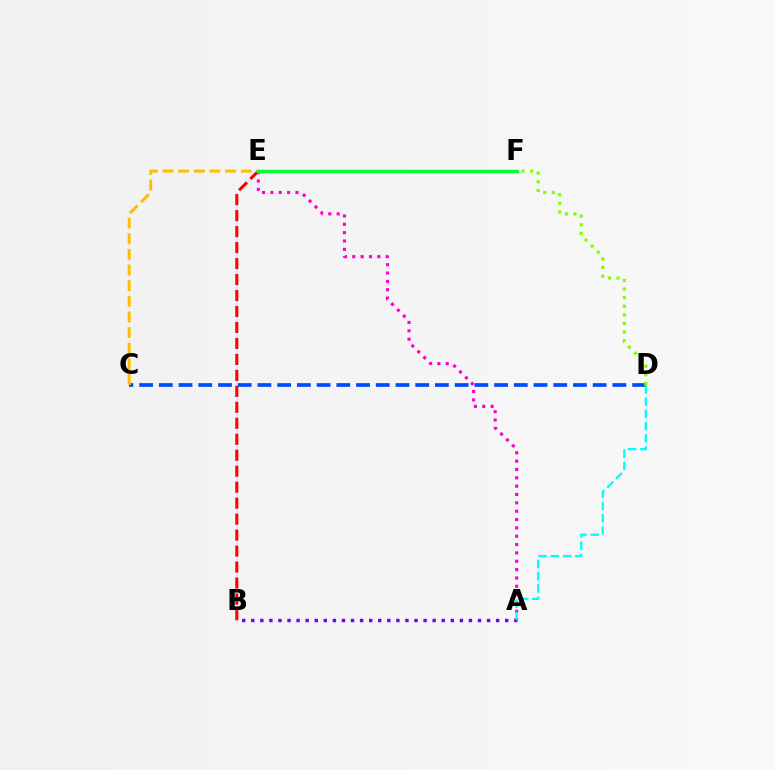{('B', 'E'): [{'color': '#ff0000', 'line_style': 'dashed', 'thickness': 2.17}], ('C', 'D'): [{'color': '#004bff', 'line_style': 'dashed', 'thickness': 2.68}], ('A', 'E'): [{'color': '#ff00cf', 'line_style': 'dotted', 'thickness': 2.27}], ('A', 'B'): [{'color': '#7200ff', 'line_style': 'dotted', 'thickness': 2.46}], ('C', 'E'): [{'color': '#ffbd00', 'line_style': 'dashed', 'thickness': 2.13}], ('D', 'F'): [{'color': '#84ff00', 'line_style': 'dotted', 'thickness': 2.34}], ('E', 'F'): [{'color': '#00ff39', 'line_style': 'solid', 'thickness': 2.48}], ('A', 'D'): [{'color': '#00fff6', 'line_style': 'dashed', 'thickness': 1.67}]}